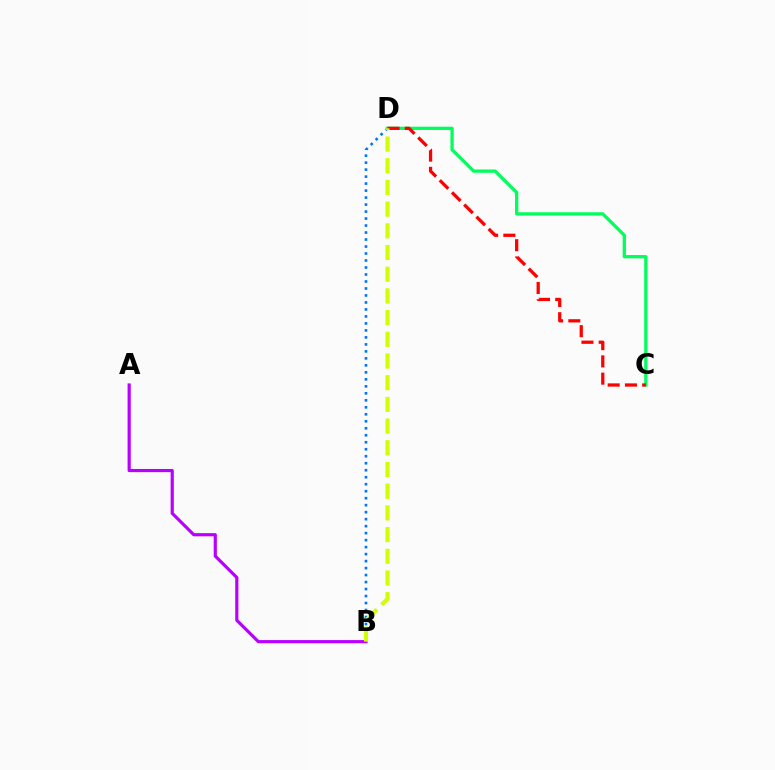{('B', 'D'): [{'color': '#0074ff', 'line_style': 'dotted', 'thickness': 1.9}, {'color': '#d1ff00', 'line_style': 'dashed', 'thickness': 2.95}], ('C', 'D'): [{'color': '#00ff5c', 'line_style': 'solid', 'thickness': 2.36}, {'color': '#ff0000', 'line_style': 'dashed', 'thickness': 2.34}], ('A', 'B'): [{'color': '#b900ff', 'line_style': 'solid', 'thickness': 2.29}]}